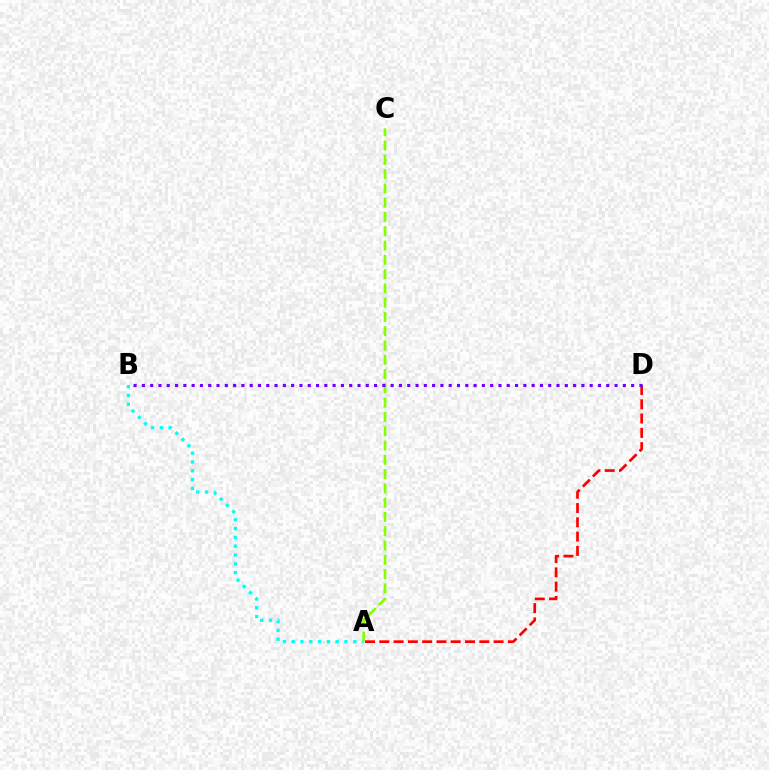{('A', 'B'): [{'color': '#00fff6', 'line_style': 'dotted', 'thickness': 2.39}], ('A', 'D'): [{'color': '#ff0000', 'line_style': 'dashed', 'thickness': 1.94}], ('A', 'C'): [{'color': '#84ff00', 'line_style': 'dashed', 'thickness': 1.94}], ('B', 'D'): [{'color': '#7200ff', 'line_style': 'dotted', 'thickness': 2.25}]}